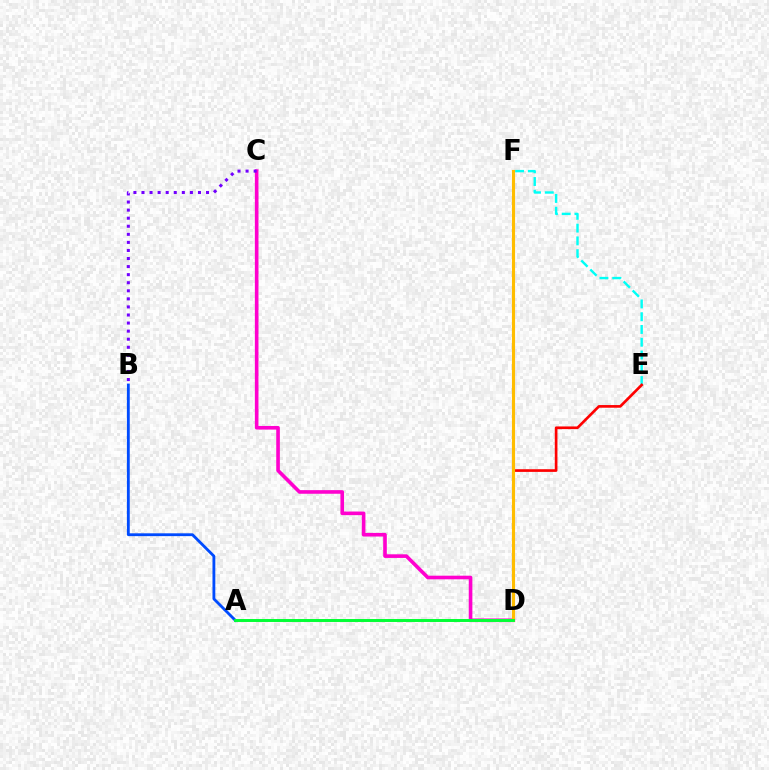{('C', 'D'): [{'color': '#ff00cf', 'line_style': 'solid', 'thickness': 2.61}], ('E', 'F'): [{'color': '#00fff6', 'line_style': 'dashed', 'thickness': 1.73}], ('A', 'D'): [{'color': '#84ff00', 'line_style': 'solid', 'thickness': 2.1}, {'color': '#00ff39', 'line_style': 'solid', 'thickness': 2.06}], ('A', 'B'): [{'color': '#004bff', 'line_style': 'solid', 'thickness': 2.04}], ('D', 'E'): [{'color': '#ff0000', 'line_style': 'solid', 'thickness': 1.92}], ('B', 'C'): [{'color': '#7200ff', 'line_style': 'dotted', 'thickness': 2.19}], ('D', 'F'): [{'color': '#ffbd00', 'line_style': 'solid', 'thickness': 2.25}]}